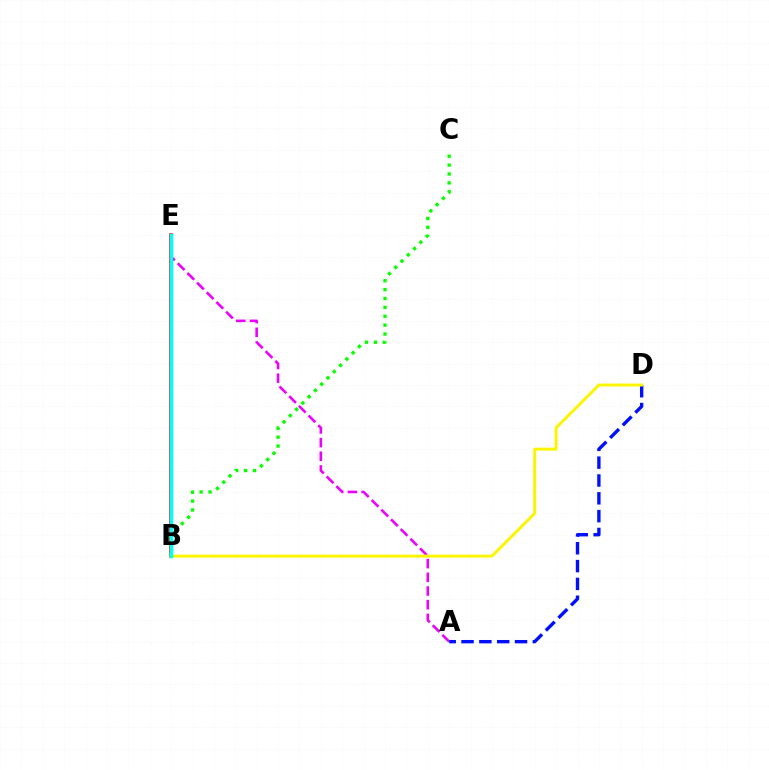{('B', 'E'): [{'color': '#ff0000', 'line_style': 'solid', 'thickness': 2.55}, {'color': '#00fff6', 'line_style': 'solid', 'thickness': 2.52}], ('A', 'E'): [{'color': '#ee00ff', 'line_style': 'dashed', 'thickness': 1.86}], ('A', 'D'): [{'color': '#0010ff', 'line_style': 'dashed', 'thickness': 2.42}], ('B', 'C'): [{'color': '#08ff00', 'line_style': 'dotted', 'thickness': 2.41}], ('B', 'D'): [{'color': '#fcf500', 'line_style': 'solid', 'thickness': 2.12}]}